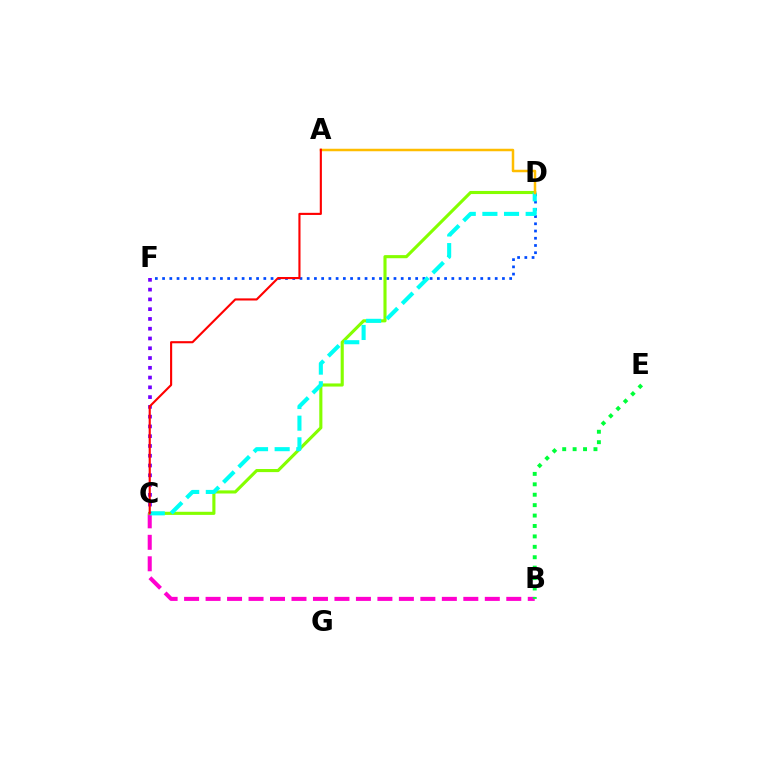{('B', 'C'): [{'color': '#ff00cf', 'line_style': 'dashed', 'thickness': 2.92}], ('D', 'F'): [{'color': '#004bff', 'line_style': 'dotted', 'thickness': 1.96}], ('C', 'D'): [{'color': '#84ff00', 'line_style': 'solid', 'thickness': 2.24}, {'color': '#00fff6', 'line_style': 'dashed', 'thickness': 2.94}], ('A', 'D'): [{'color': '#ffbd00', 'line_style': 'solid', 'thickness': 1.8}], ('B', 'E'): [{'color': '#00ff39', 'line_style': 'dotted', 'thickness': 2.83}], ('C', 'F'): [{'color': '#7200ff', 'line_style': 'dotted', 'thickness': 2.66}], ('A', 'C'): [{'color': '#ff0000', 'line_style': 'solid', 'thickness': 1.53}]}